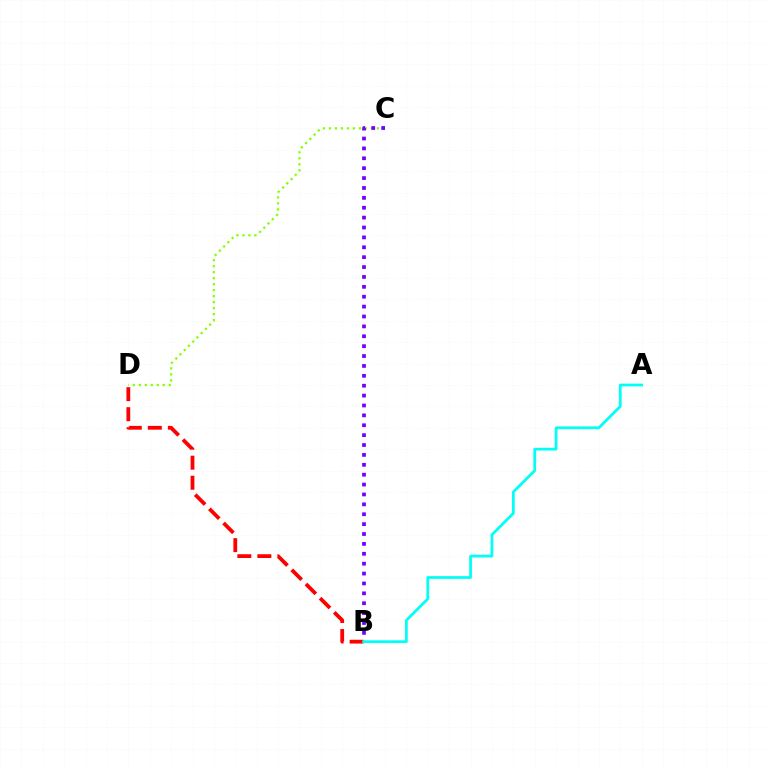{('C', 'D'): [{'color': '#84ff00', 'line_style': 'dotted', 'thickness': 1.63}], ('B', 'D'): [{'color': '#ff0000', 'line_style': 'dashed', 'thickness': 2.72}], ('B', 'C'): [{'color': '#7200ff', 'line_style': 'dotted', 'thickness': 2.69}], ('A', 'B'): [{'color': '#00fff6', 'line_style': 'solid', 'thickness': 1.98}]}